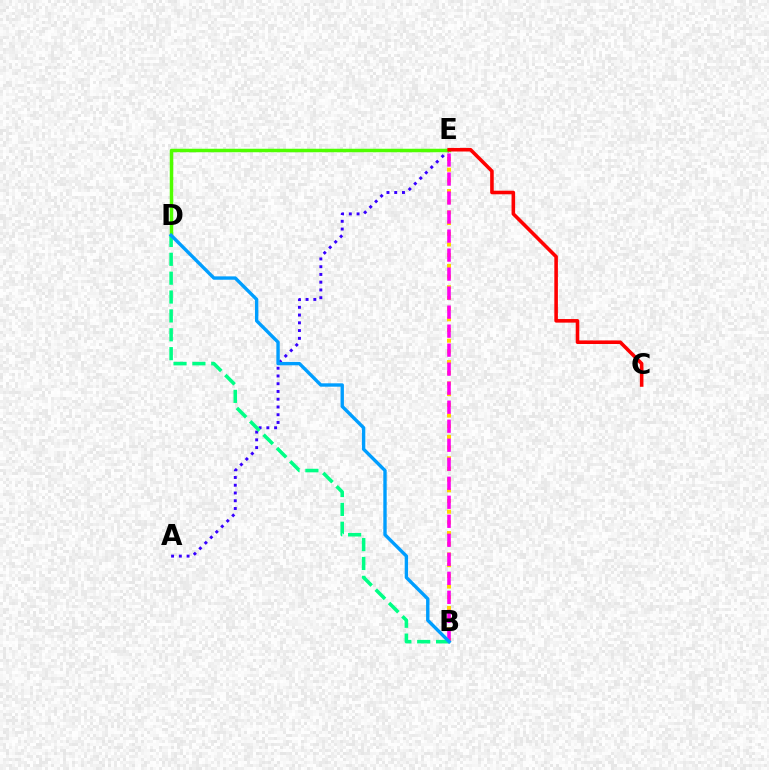{('B', 'E'): [{'color': '#ffd500', 'line_style': 'dotted', 'thickness': 2.9}, {'color': '#ff00ed', 'line_style': 'dashed', 'thickness': 2.58}], ('A', 'E'): [{'color': '#3700ff', 'line_style': 'dotted', 'thickness': 2.11}], ('D', 'E'): [{'color': '#4fff00', 'line_style': 'solid', 'thickness': 2.52}], ('B', 'D'): [{'color': '#00ff86', 'line_style': 'dashed', 'thickness': 2.56}, {'color': '#009eff', 'line_style': 'solid', 'thickness': 2.43}], ('C', 'E'): [{'color': '#ff0000', 'line_style': 'solid', 'thickness': 2.57}]}